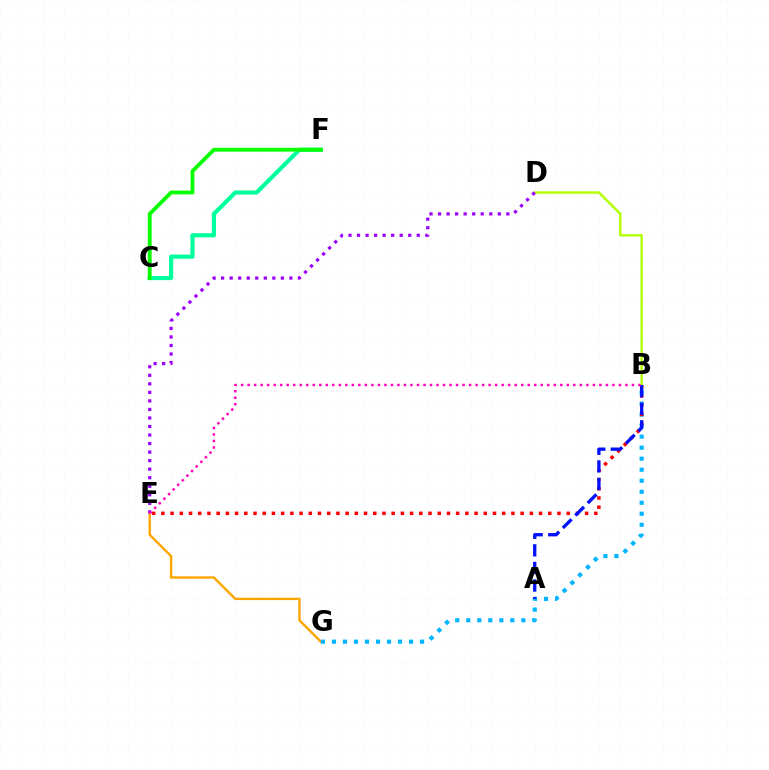{('B', 'D'): [{'color': '#b3ff00', 'line_style': 'solid', 'thickness': 1.75}], ('E', 'G'): [{'color': '#ffa500', 'line_style': 'solid', 'thickness': 1.73}], ('B', 'G'): [{'color': '#00b5ff', 'line_style': 'dotted', 'thickness': 2.99}], ('C', 'F'): [{'color': '#00ff9d', 'line_style': 'solid', 'thickness': 3.0}, {'color': '#08ff00', 'line_style': 'solid', 'thickness': 2.76}], ('B', 'E'): [{'color': '#ff0000', 'line_style': 'dotted', 'thickness': 2.5}, {'color': '#ff00bd', 'line_style': 'dotted', 'thickness': 1.77}], ('D', 'E'): [{'color': '#9b00ff', 'line_style': 'dotted', 'thickness': 2.32}], ('A', 'B'): [{'color': '#0010ff', 'line_style': 'dashed', 'thickness': 2.39}]}